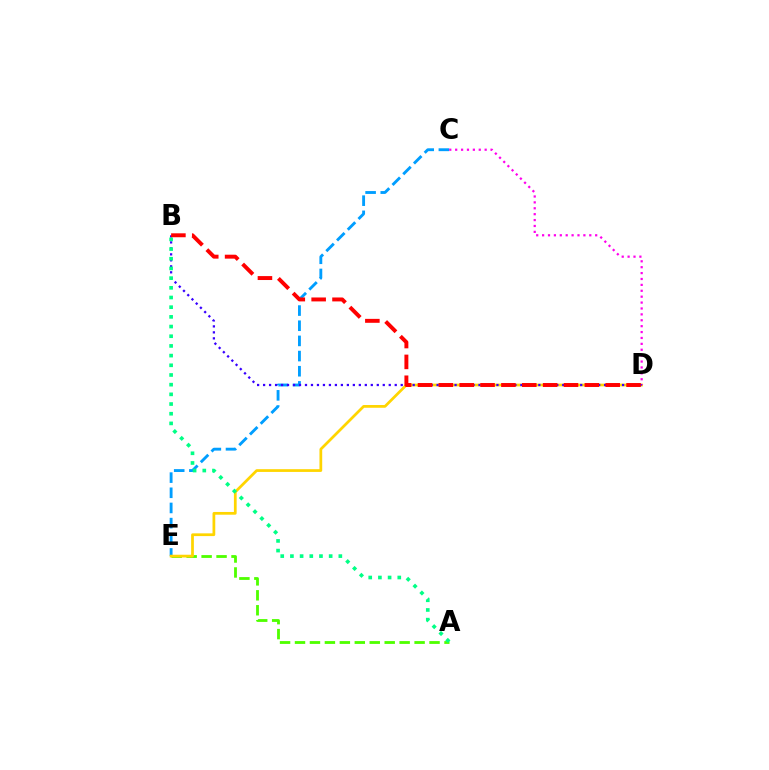{('C', 'E'): [{'color': '#009eff', 'line_style': 'dashed', 'thickness': 2.06}], ('A', 'E'): [{'color': '#4fff00', 'line_style': 'dashed', 'thickness': 2.03}], ('D', 'E'): [{'color': '#ffd500', 'line_style': 'solid', 'thickness': 1.98}], ('C', 'D'): [{'color': '#ff00ed', 'line_style': 'dotted', 'thickness': 1.6}], ('B', 'D'): [{'color': '#3700ff', 'line_style': 'dotted', 'thickness': 1.63}, {'color': '#ff0000', 'line_style': 'dashed', 'thickness': 2.83}], ('A', 'B'): [{'color': '#00ff86', 'line_style': 'dotted', 'thickness': 2.63}]}